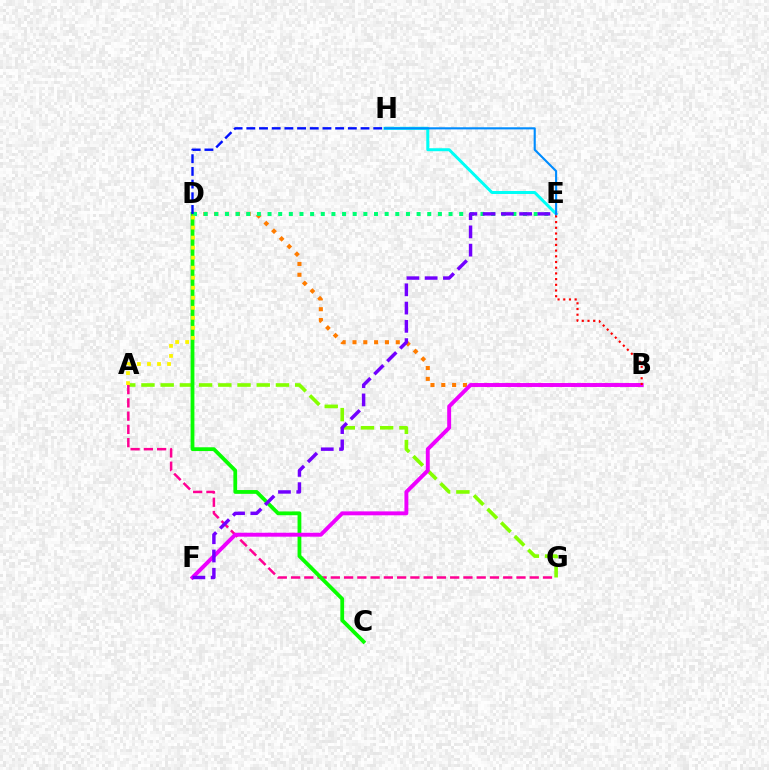{('A', 'G'): [{'color': '#84ff00', 'line_style': 'dashed', 'thickness': 2.61}, {'color': '#ff0094', 'line_style': 'dashed', 'thickness': 1.8}], ('C', 'D'): [{'color': '#08ff00', 'line_style': 'solid', 'thickness': 2.73}], ('B', 'D'): [{'color': '#ff7c00', 'line_style': 'dotted', 'thickness': 2.94}], ('D', 'E'): [{'color': '#00ff74', 'line_style': 'dotted', 'thickness': 2.89}], ('E', 'H'): [{'color': '#00fff6', 'line_style': 'solid', 'thickness': 2.14}, {'color': '#008cff', 'line_style': 'solid', 'thickness': 1.53}], ('D', 'H'): [{'color': '#0010ff', 'line_style': 'dashed', 'thickness': 1.72}], ('B', 'F'): [{'color': '#ee00ff', 'line_style': 'solid', 'thickness': 2.83}], ('A', 'D'): [{'color': '#fcf500', 'line_style': 'dotted', 'thickness': 2.72}], ('B', 'E'): [{'color': '#ff0000', 'line_style': 'dotted', 'thickness': 1.55}], ('E', 'F'): [{'color': '#7200ff', 'line_style': 'dashed', 'thickness': 2.48}]}